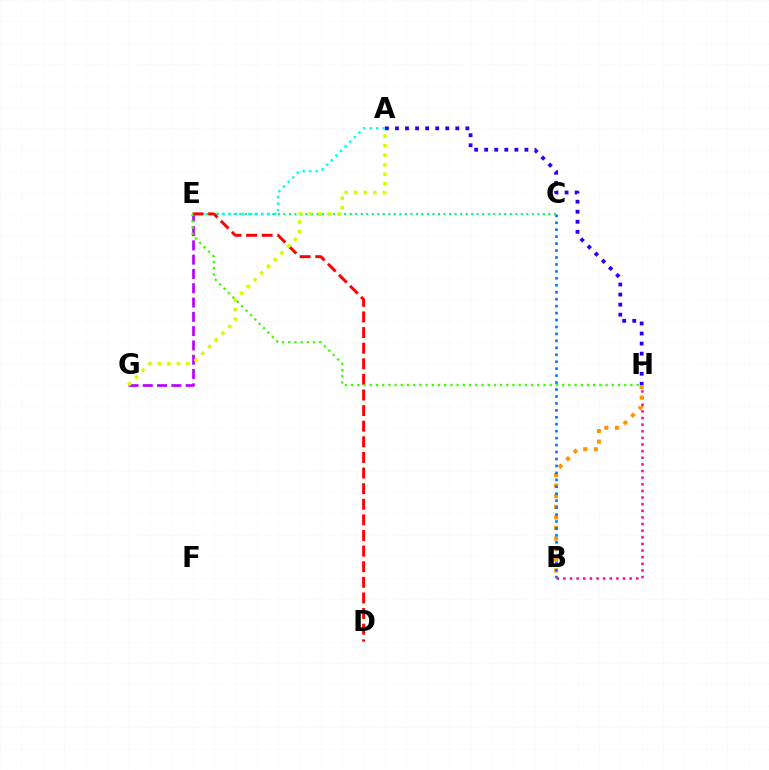{('A', 'H'): [{'color': '#2500ff', 'line_style': 'dotted', 'thickness': 2.73}], ('B', 'H'): [{'color': '#ff00ac', 'line_style': 'dotted', 'thickness': 1.8}, {'color': '#ff9400', 'line_style': 'dotted', 'thickness': 2.88}], ('B', 'C'): [{'color': '#0074ff', 'line_style': 'dotted', 'thickness': 1.89}], ('E', 'G'): [{'color': '#b900ff', 'line_style': 'dashed', 'thickness': 1.94}], ('C', 'E'): [{'color': '#00ff5c', 'line_style': 'dotted', 'thickness': 1.5}], ('A', 'E'): [{'color': '#00fff6', 'line_style': 'dotted', 'thickness': 1.77}], ('D', 'E'): [{'color': '#ff0000', 'line_style': 'dashed', 'thickness': 2.12}], ('A', 'G'): [{'color': '#d1ff00', 'line_style': 'dotted', 'thickness': 2.59}], ('E', 'H'): [{'color': '#3dff00', 'line_style': 'dotted', 'thickness': 1.69}]}